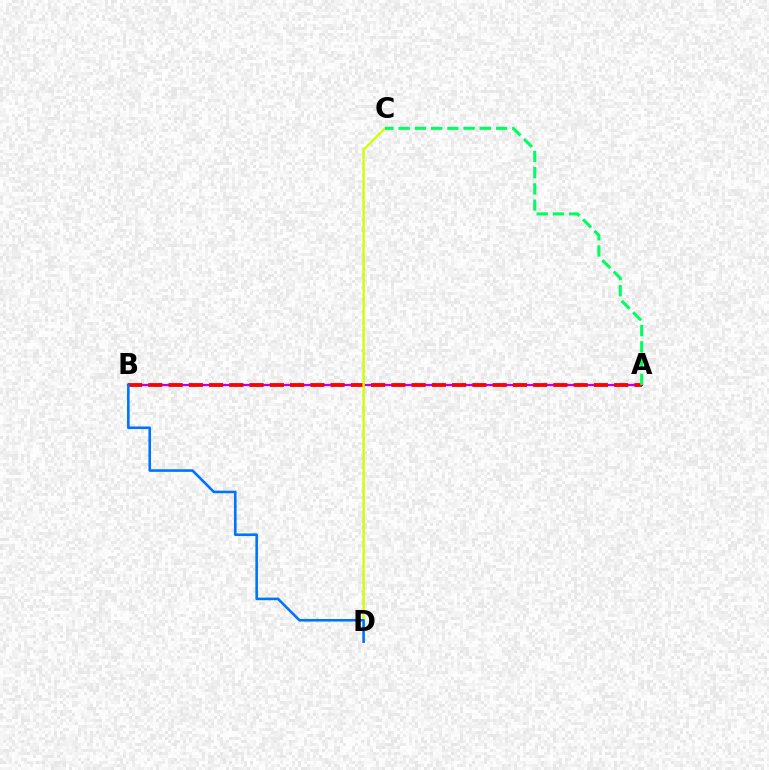{('A', 'B'): [{'color': '#b900ff', 'line_style': 'solid', 'thickness': 1.61}, {'color': '#ff0000', 'line_style': 'dashed', 'thickness': 2.75}], ('C', 'D'): [{'color': '#d1ff00', 'line_style': 'solid', 'thickness': 1.72}], ('B', 'D'): [{'color': '#0074ff', 'line_style': 'solid', 'thickness': 1.87}], ('A', 'C'): [{'color': '#00ff5c', 'line_style': 'dashed', 'thickness': 2.21}]}